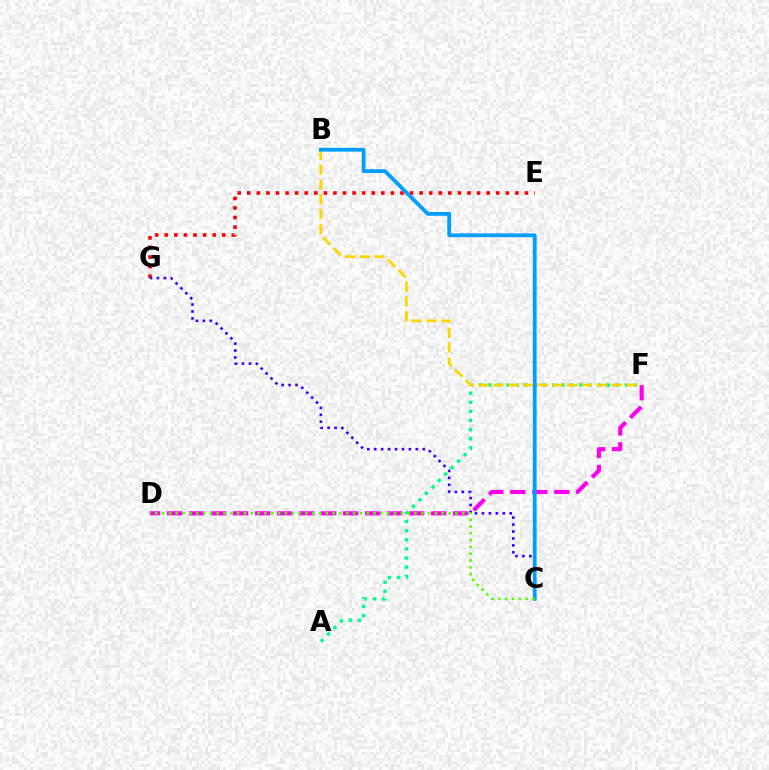{('D', 'F'): [{'color': '#ff00ed', 'line_style': 'dashed', 'thickness': 2.99}], ('E', 'G'): [{'color': '#ff0000', 'line_style': 'dotted', 'thickness': 2.6}], ('A', 'F'): [{'color': '#00ff86', 'line_style': 'dotted', 'thickness': 2.48}], ('C', 'G'): [{'color': '#3700ff', 'line_style': 'dotted', 'thickness': 1.88}], ('B', 'F'): [{'color': '#ffd500', 'line_style': 'dashed', 'thickness': 2.01}], ('B', 'C'): [{'color': '#009eff', 'line_style': 'solid', 'thickness': 2.73}], ('C', 'D'): [{'color': '#4fff00', 'line_style': 'dotted', 'thickness': 1.85}]}